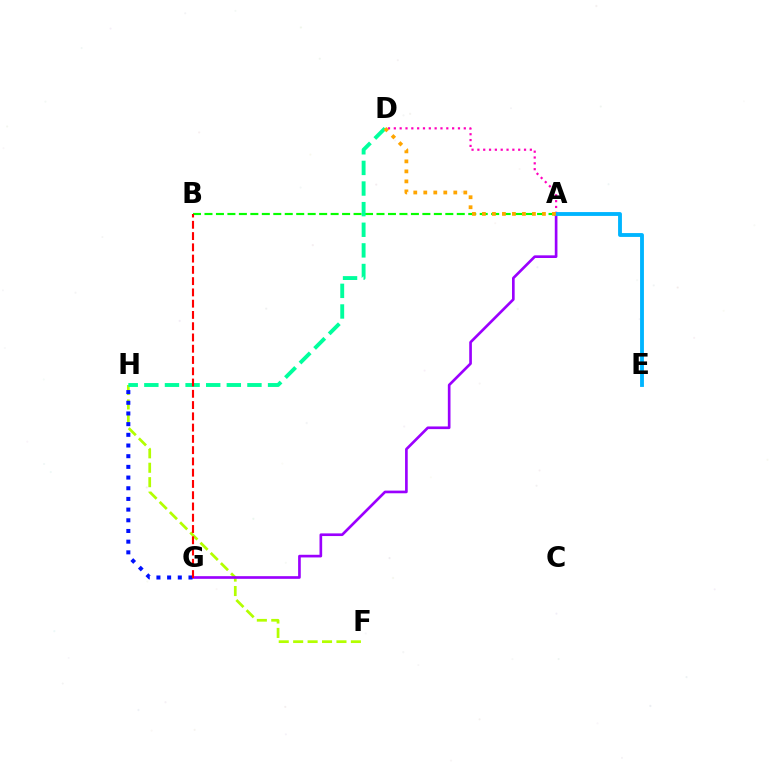{('F', 'H'): [{'color': '#b3ff00', 'line_style': 'dashed', 'thickness': 1.96}], ('A', 'B'): [{'color': '#08ff00', 'line_style': 'dashed', 'thickness': 1.56}], ('A', 'G'): [{'color': '#9b00ff', 'line_style': 'solid', 'thickness': 1.92}], ('D', 'H'): [{'color': '#00ff9d', 'line_style': 'dashed', 'thickness': 2.8}], ('A', 'D'): [{'color': '#ff00bd', 'line_style': 'dotted', 'thickness': 1.58}, {'color': '#ffa500', 'line_style': 'dotted', 'thickness': 2.72}], ('G', 'H'): [{'color': '#0010ff', 'line_style': 'dotted', 'thickness': 2.9}], ('A', 'E'): [{'color': '#00b5ff', 'line_style': 'solid', 'thickness': 2.77}], ('B', 'G'): [{'color': '#ff0000', 'line_style': 'dashed', 'thickness': 1.53}]}